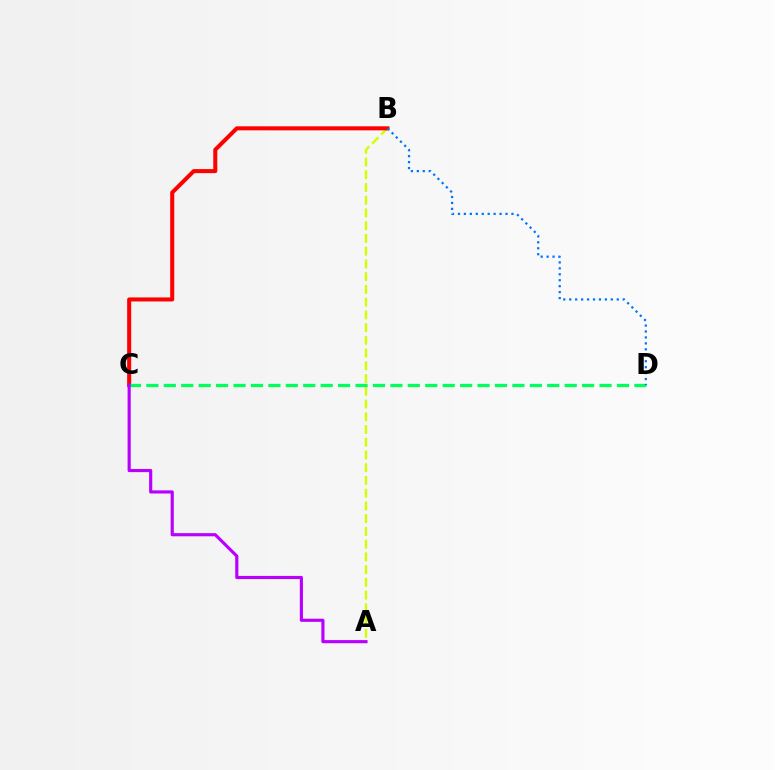{('A', 'B'): [{'color': '#d1ff00', 'line_style': 'dashed', 'thickness': 1.73}], ('B', 'C'): [{'color': '#ff0000', 'line_style': 'solid', 'thickness': 2.9}], ('C', 'D'): [{'color': '#00ff5c', 'line_style': 'dashed', 'thickness': 2.37}], ('B', 'D'): [{'color': '#0074ff', 'line_style': 'dotted', 'thickness': 1.61}], ('A', 'C'): [{'color': '#b900ff', 'line_style': 'solid', 'thickness': 2.27}]}